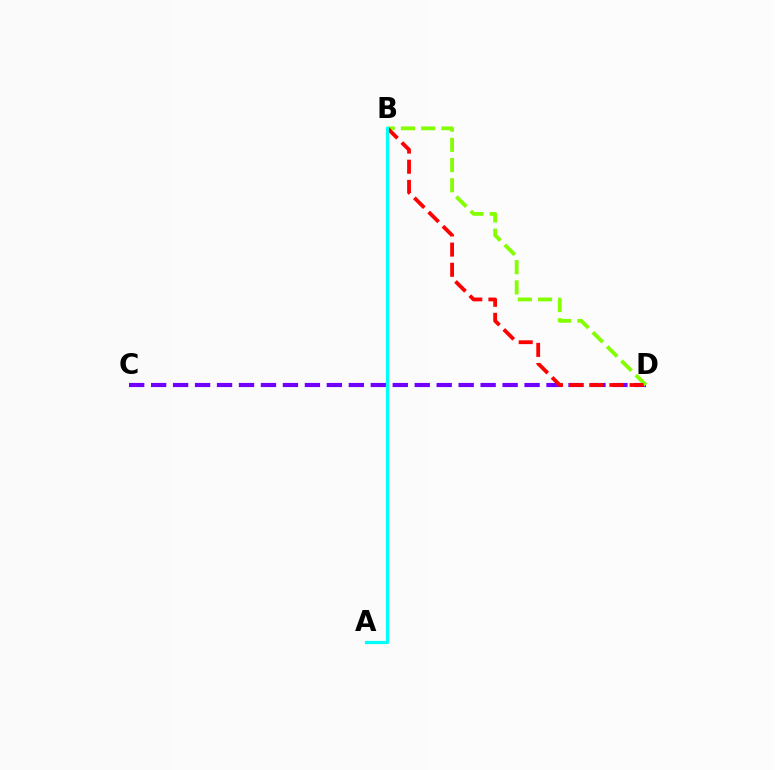{('C', 'D'): [{'color': '#7200ff', 'line_style': 'dashed', 'thickness': 2.98}], ('B', 'D'): [{'color': '#84ff00', 'line_style': 'dashed', 'thickness': 2.75}, {'color': '#ff0000', 'line_style': 'dashed', 'thickness': 2.74}], ('A', 'B'): [{'color': '#00fff6', 'line_style': 'solid', 'thickness': 2.33}]}